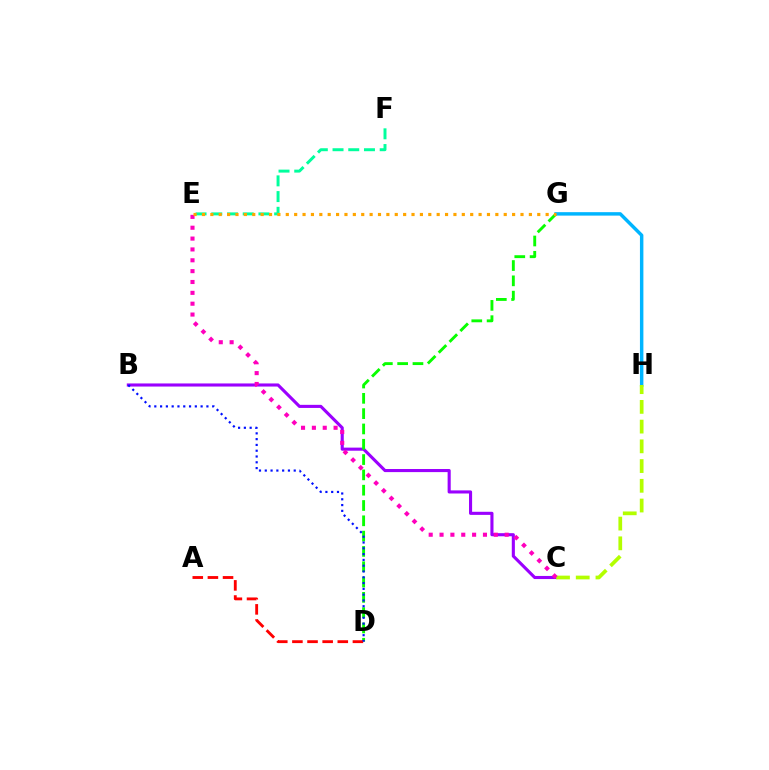{('B', 'C'): [{'color': '#9b00ff', 'line_style': 'solid', 'thickness': 2.23}], ('D', 'G'): [{'color': '#08ff00', 'line_style': 'dashed', 'thickness': 2.08}], ('E', 'F'): [{'color': '#00ff9d', 'line_style': 'dashed', 'thickness': 2.14}], ('A', 'D'): [{'color': '#ff0000', 'line_style': 'dashed', 'thickness': 2.05}], ('G', 'H'): [{'color': '#00b5ff', 'line_style': 'solid', 'thickness': 2.48}], ('C', 'H'): [{'color': '#b3ff00', 'line_style': 'dashed', 'thickness': 2.68}], ('C', 'E'): [{'color': '#ff00bd', 'line_style': 'dotted', 'thickness': 2.95}], ('E', 'G'): [{'color': '#ffa500', 'line_style': 'dotted', 'thickness': 2.28}], ('B', 'D'): [{'color': '#0010ff', 'line_style': 'dotted', 'thickness': 1.57}]}